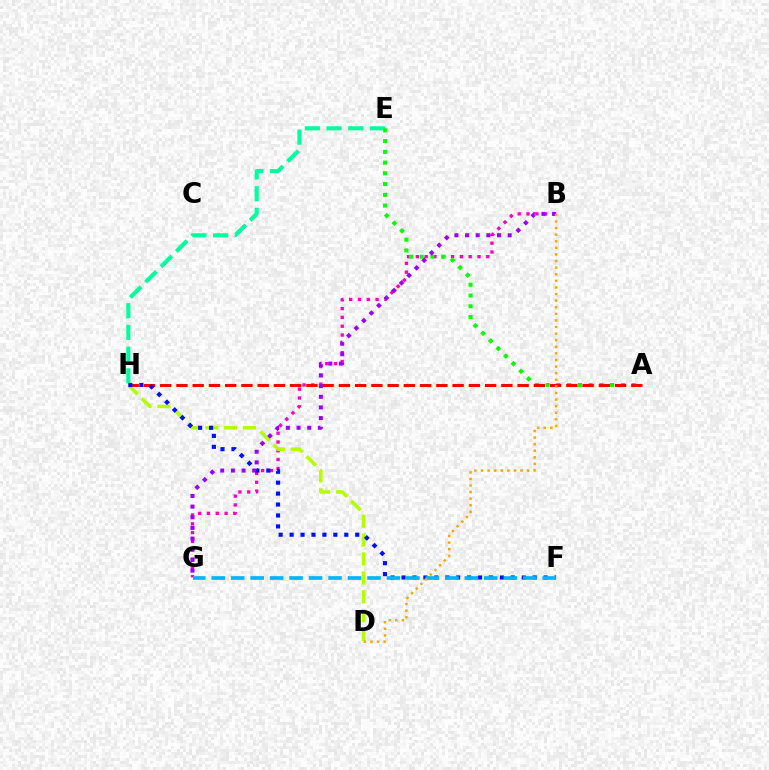{('B', 'G'): [{'color': '#ff00bd', 'line_style': 'dotted', 'thickness': 2.39}, {'color': '#9b00ff', 'line_style': 'dotted', 'thickness': 2.9}], ('E', 'H'): [{'color': '#00ff9d', 'line_style': 'dashed', 'thickness': 2.95}], ('A', 'E'): [{'color': '#08ff00', 'line_style': 'dotted', 'thickness': 2.92}], ('A', 'H'): [{'color': '#ff0000', 'line_style': 'dashed', 'thickness': 2.21}], ('D', 'H'): [{'color': '#b3ff00', 'line_style': 'dashed', 'thickness': 2.57}], ('F', 'H'): [{'color': '#0010ff', 'line_style': 'dotted', 'thickness': 2.97}], ('F', 'G'): [{'color': '#00b5ff', 'line_style': 'dashed', 'thickness': 2.64}], ('B', 'D'): [{'color': '#ffa500', 'line_style': 'dotted', 'thickness': 1.79}]}